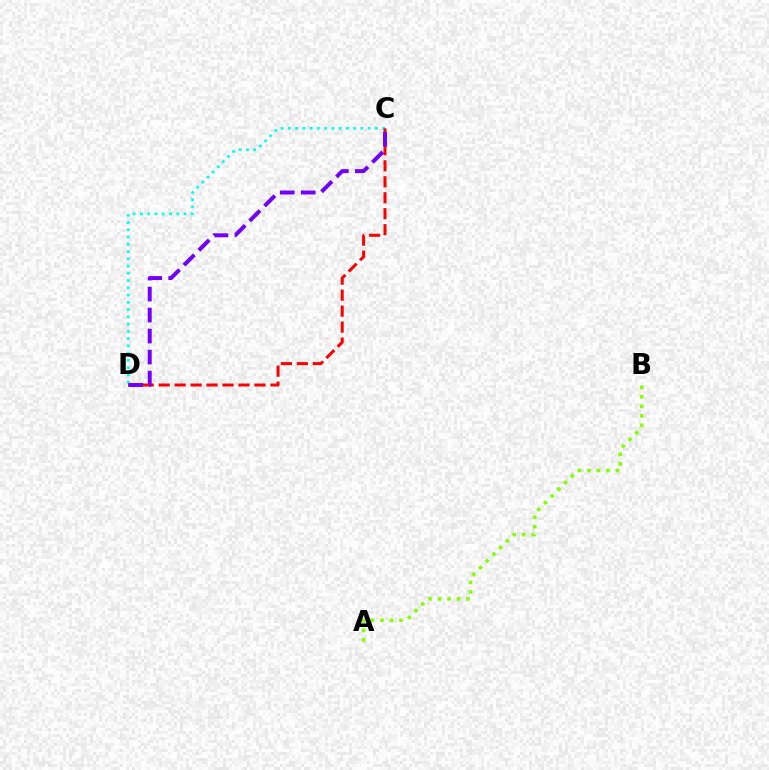{('C', 'D'): [{'color': '#00fff6', 'line_style': 'dotted', 'thickness': 1.97}, {'color': '#ff0000', 'line_style': 'dashed', 'thickness': 2.17}, {'color': '#7200ff', 'line_style': 'dashed', 'thickness': 2.85}], ('A', 'B'): [{'color': '#84ff00', 'line_style': 'dotted', 'thickness': 2.58}]}